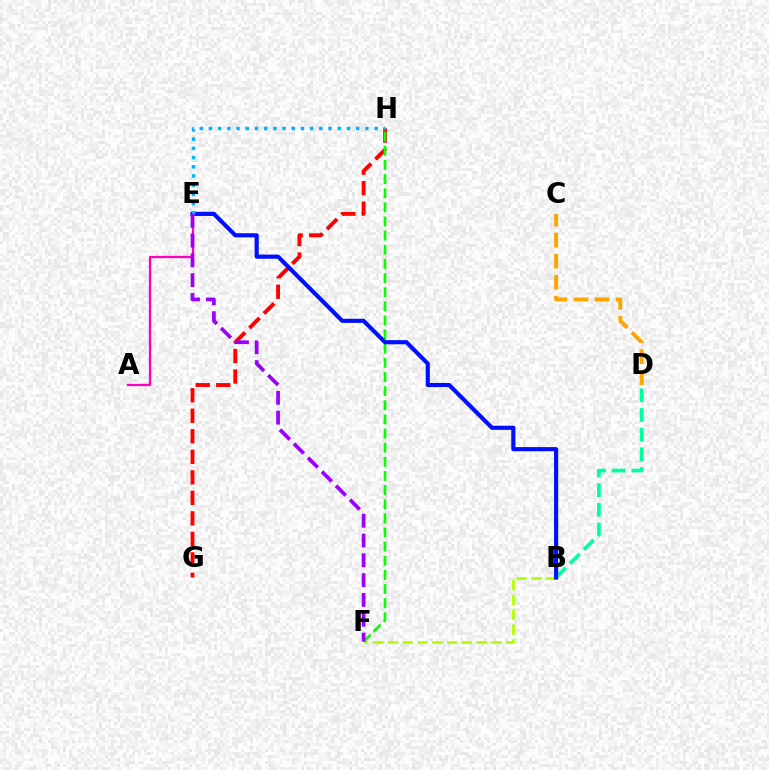{('B', 'F'): [{'color': '#b3ff00', 'line_style': 'dashed', 'thickness': 2.01}], ('G', 'H'): [{'color': '#ff0000', 'line_style': 'dashed', 'thickness': 2.79}], ('B', 'D'): [{'color': '#00ff9d', 'line_style': 'dashed', 'thickness': 2.67}], ('F', 'H'): [{'color': '#08ff00', 'line_style': 'dashed', 'thickness': 1.92}], ('A', 'E'): [{'color': '#ff00bd', 'line_style': 'solid', 'thickness': 1.64}], ('B', 'E'): [{'color': '#0010ff', 'line_style': 'solid', 'thickness': 2.98}], ('C', 'D'): [{'color': '#ffa500', 'line_style': 'dashed', 'thickness': 2.86}], ('E', 'H'): [{'color': '#00b5ff', 'line_style': 'dotted', 'thickness': 2.5}], ('E', 'F'): [{'color': '#9b00ff', 'line_style': 'dashed', 'thickness': 2.69}]}